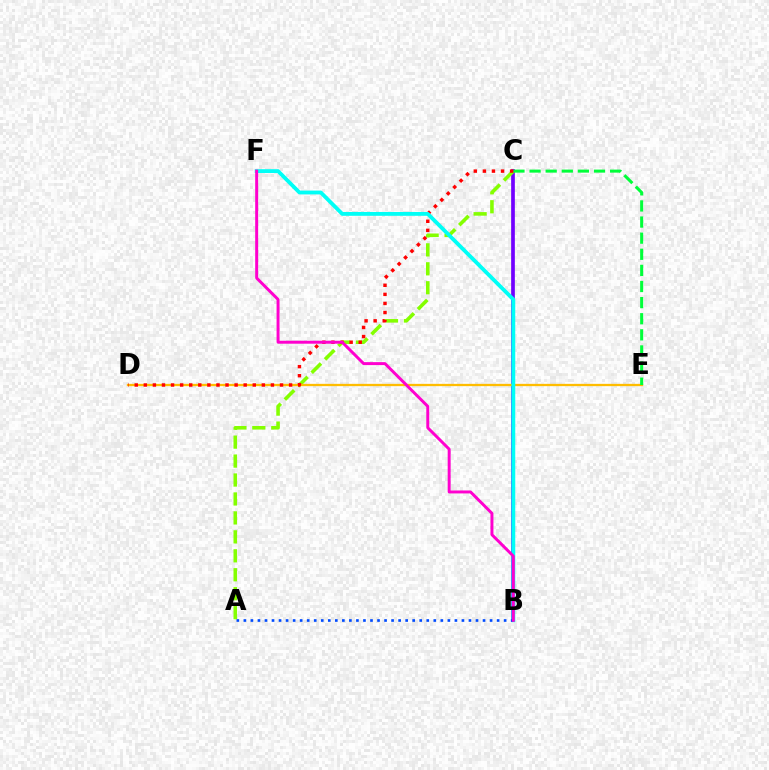{('B', 'C'): [{'color': '#7200ff', 'line_style': 'solid', 'thickness': 2.66}], ('A', 'C'): [{'color': '#84ff00', 'line_style': 'dashed', 'thickness': 2.57}], ('D', 'E'): [{'color': '#ffbd00', 'line_style': 'solid', 'thickness': 1.65}], ('C', 'E'): [{'color': '#00ff39', 'line_style': 'dashed', 'thickness': 2.19}], ('C', 'D'): [{'color': '#ff0000', 'line_style': 'dotted', 'thickness': 2.47}], ('B', 'F'): [{'color': '#00fff6', 'line_style': 'solid', 'thickness': 2.76}, {'color': '#ff00cf', 'line_style': 'solid', 'thickness': 2.13}], ('A', 'B'): [{'color': '#004bff', 'line_style': 'dotted', 'thickness': 1.91}]}